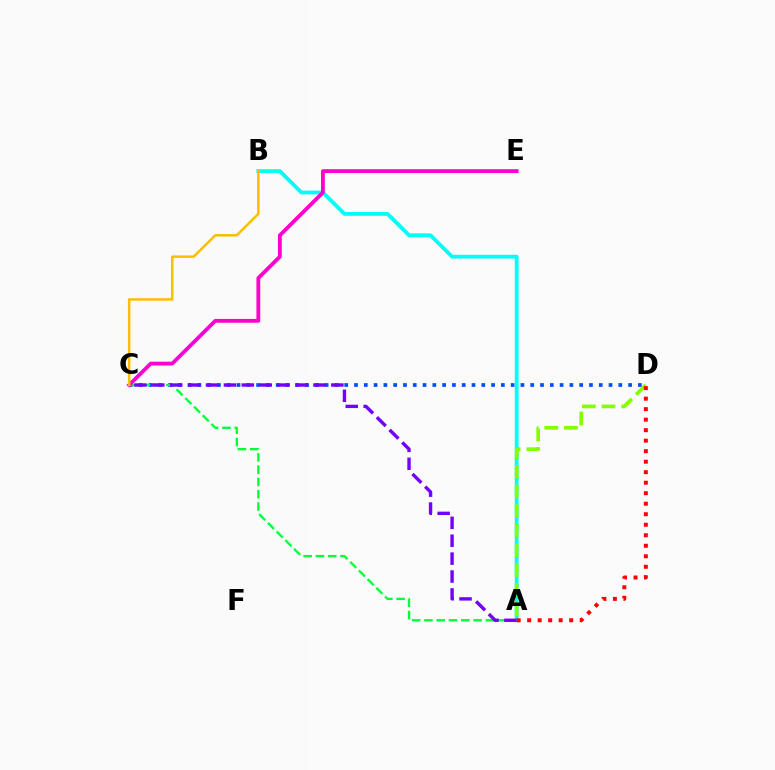{('C', 'D'): [{'color': '#004bff', 'line_style': 'dotted', 'thickness': 2.66}], ('A', 'B'): [{'color': '#00fff6', 'line_style': 'solid', 'thickness': 2.74}], ('A', 'C'): [{'color': '#00ff39', 'line_style': 'dashed', 'thickness': 1.67}, {'color': '#7200ff', 'line_style': 'dashed', 'thickness': 2.43}], ('A', 'D'): [{'color': '#84ff00', 'line_style': 'dashed', 'thickness': 2.67}, {'color': '#ff0000', 'line_style': 'dotted', 'thickness': 2.85}], ('C', 'E'): [{'color': '#ff00cf', 'line_style': 'solid', 'thickness': 2.74}], ('B', 'C'): [{'color': '#ffbd00', 'line_style': 'solid', 'thickness': 1.79}]}